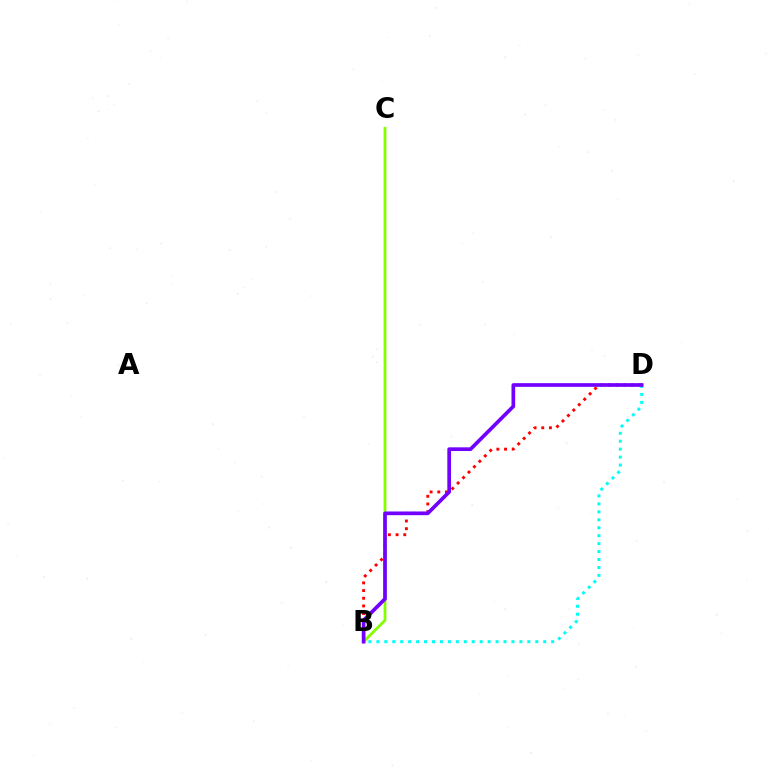{('B', 'D'): [{'color': '#ff0000', 'line_style': 'dotted', 'thickness': 2.09}, {'color': '#00fff6', 'line_style': 'dotted', 'thickness': 2.16}, {'color': '#7200ff', 'line_style': 'solid', 'thickness': 2.66}], ('B', 'C'): [{'color': '#84ff00', 'line_style': 'solid', 'thickness': 2.02}]}